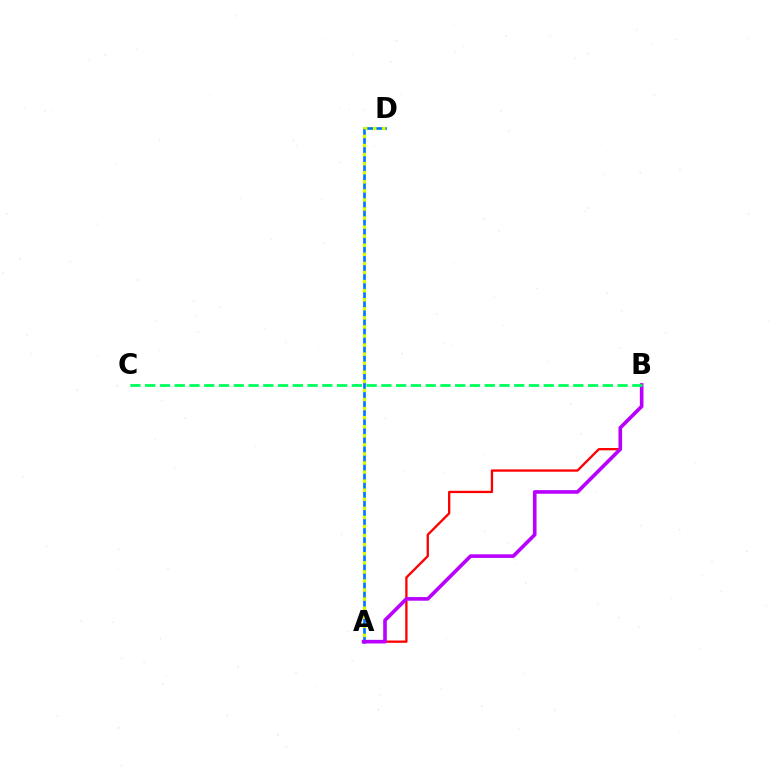{('A', 'D'): [{'color': '#0074ff', 'line_style': 'solid', 'thickness': 1.92}, {'color': '#d1ff00', 'line_style': 'dotted', 'thickness': 2.46}], ('A', 'B'): [{'color': '#ff0000', 'line_style': 'solid', 'thickness': 1.67}, {'color': '#b900ff', 'line_style': 'solid', 'thickness': 2.61}], ('B', 'C'): [{'color': '#00ff5c', 'line_style': 'dashed', 'thickness': 2.01}]}